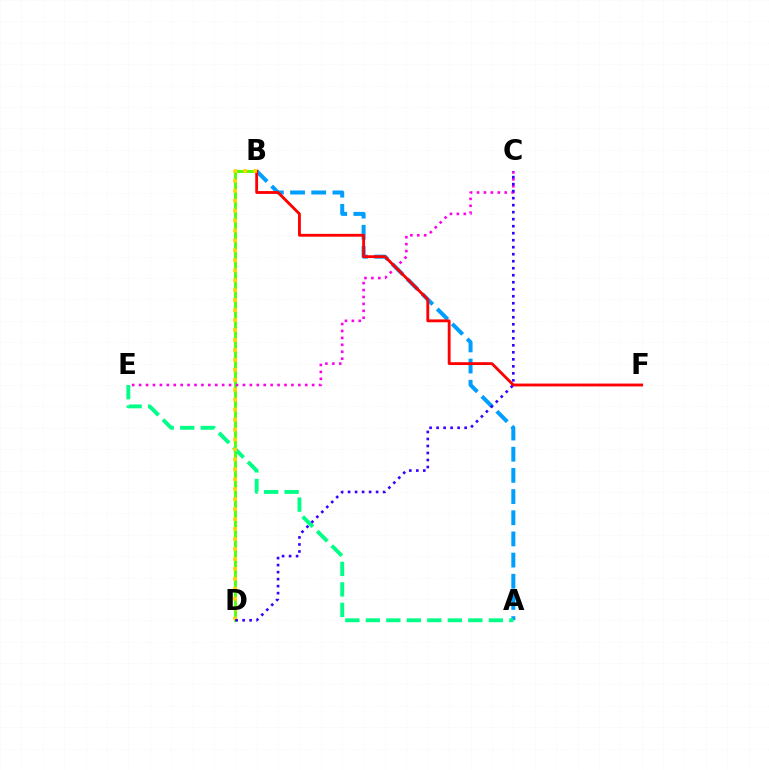{('B', 'D'): [{'color': '#4fff00', 'line_style': 'solid', 'thickness': 2.06}, {'color': '#ffd500', 'line_style': 'dotted', 'thickness': 2.7}], ('C', 'E'): [{'color': '#ff00ed', 'line_style': 'dotted', 'thickness': 1.88}], ('A', 'B'): [{'color': '#009eff', 'line_style': 'dashed', 'thickness': 2.88}], ('B', 'F'): [{'color': '#ff0000', 'line_style': 'solid', 'thickness': 2.05}], ('A', 'E'): [{'color': '#00ff86', 'line_style': 'dashed', 'thickness': 2.78}], ('C', 'D'): [{'color': '#3700ff', 'line_style': 'dotted', 'thickness': 1.9}]}